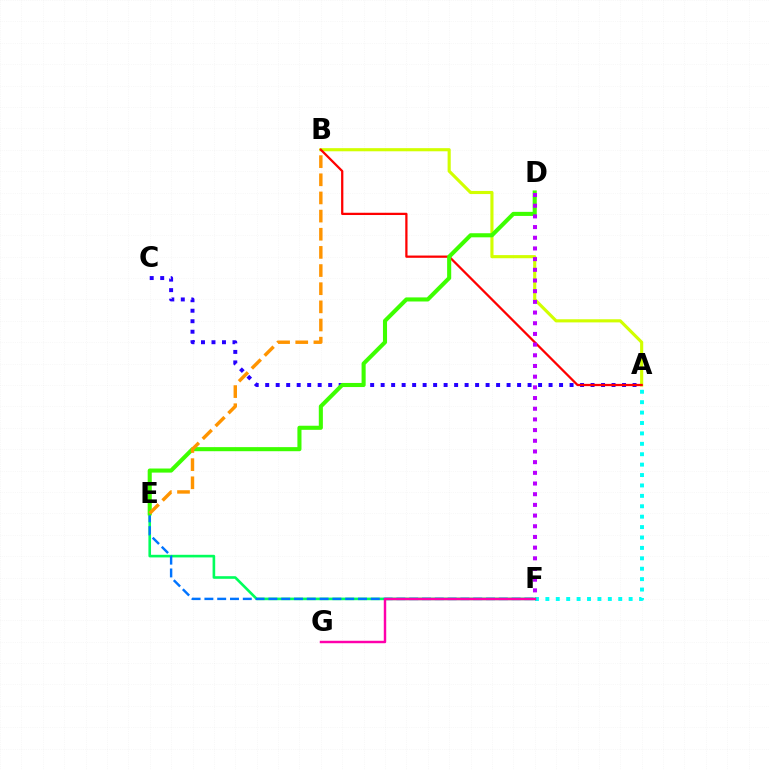{('A', 'F'): [{'color': '#00fff6', 'line_style': 'dotted', 'thickness': 2.83}], ('E', 'F'): [{'color': '#00ff5c', 'line_style': 'solid', 'thickness': 1.89}, {'color': '#0074ff', 'line_style': 'dashed', 'thickness': 1.74}], ('F', 'G'): [{'color': '#ff00ac', 'line_style': 'solid', 'thickness': 1.76}], ('A', 'B'): [{'color': '#d1ff00', 'line_style': 'solid', 'thickness': 2.25}, {'color': '#ff0000', 'line_style': 'solid', 'thickness': 1.63}], ('A', 'C'): [{'color': '#2500ff', 'line_style': 'dotted', 'thickness': 2.85}], ('D', 'E'): [{'color': '#3dff00', 'line_style': 'solid', 'thickness': 2.94}], ('B', 'E'): [{'color': '#ff9400', 'line_style': 'dashed', 'thickness': 2.47}], ('D', 'F'): [{'color': '#b900ff', 'line_style': 'dotted', 'thickness': 2.9}]}